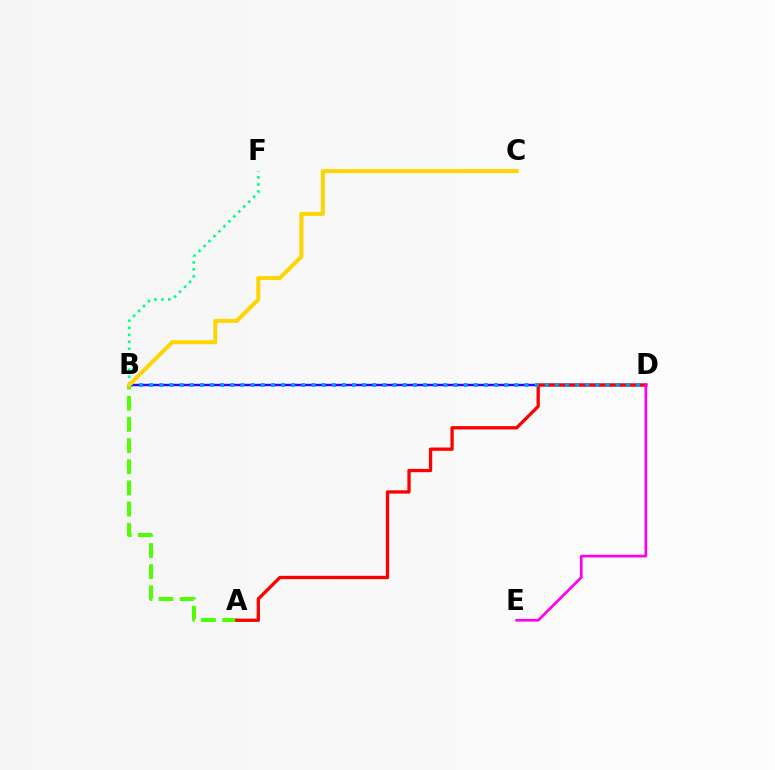{('B', 'F'): [{'color': '#00ff86', 'line_style': 'dotted', 'thickness': 1.9}], ('A', 'B'): [{'color': '#4fff00', 'line_style': 'dashed', 'thickness': 2.87}], ('B', 'D'): [{'color': '#3700ff', 'line_style': 'solid', 'thickness': 1.74}, {'color': '#009eff', 'line_style': 'dotted', 'thickness': 2.76}], ('A', 'D'): [{'color': '#ff0000', 'line_style': 'solid', 'thickness': 2.38}], ('D', 'E'): [{'color': '#ff00ed', 'line_style': 'solid', 'thickness': 1.93}], ('B', 'C'): [{'color': '#ffd500', 'line_style': 'solid', 'thickness': 2.88}]}